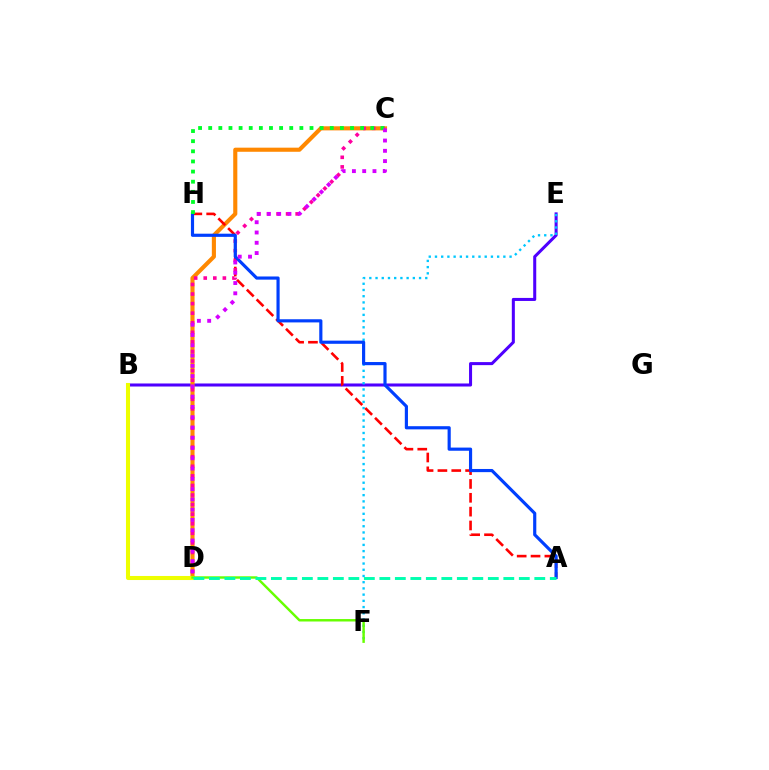{('B', 'E'): [{'color': '#4f00ff', 'line_style': 'solid', 'thickness': 2.19}], ('E', 'F'): [{'color': '#00c7ff', 'line_style': 'dotted', 'thickness': 1.69}], ('C', 'D'): [{'color': '#ff8800', 'line_style': 'solid', 'thickness': 2.96}, {'color': '#ff00a0', 'line_style': 'dotted', 'thickness': 2.6}, {'color': '#d600ff', 'line_style': 'dotted', 'thickness': 2.79}], ('A', 'H'): [{'color': '#ff0000', 'line_style': 'dashed', 'thickness': 1.88}, {'color': '#003fff', 'line_style': 'solid', 'thickness': 2.28}], ('B', 'D'): [{'color': '#eeff00', 'line_style': 'solid', 'thickness': 2.92}], ('D', 'F'): [{'color': '#66ff00', 'line_style': 'solid', 'thickness': 1.76}], ('A', 'D'): [{'color': '#00ffaf', 'line_style': 'dashed', 'thickness': 2.1}], ('C', 'H'): [{'color': '#00ff27', 'line_style': 'dotted', 'thickness': 2.75}]}